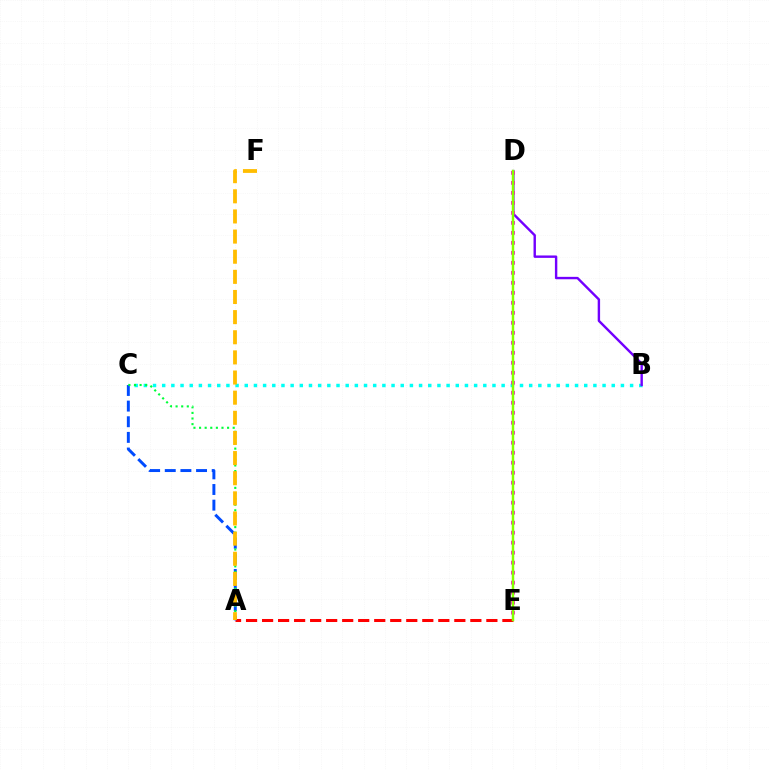{('A', 'E'): [{'color': '#ff0000', 'line_style': 'dashed', 'thickness': 2.18}], ('B', 'C'): [{'color': '#00fff6', 'line_style': 'dotted', 'thickness': 2.49}], ('B', 'D'): [{'color': '#7200ff', 'line_style': 'solid', 'thickness': 1.73}], ('A', 'C'): [{'color': '#004bff', 'line_style': 'dashed', 'thickness': 2.12}, {'color': '#00ff39', 'line_style': 'dotted', 'thickness': 1.52}], ('D', 'E'): [{'color': '#ff00cf', 'line_style': 'dotted', 'thickness': 2.72}, {'color': '#84ff00', 'line_style': 'solid', 'thickness': 1.78}], ('A', 'F'): [{'color': '#ffbd00', 'line_style': 'dashed', 'thickness': 2.74}]}